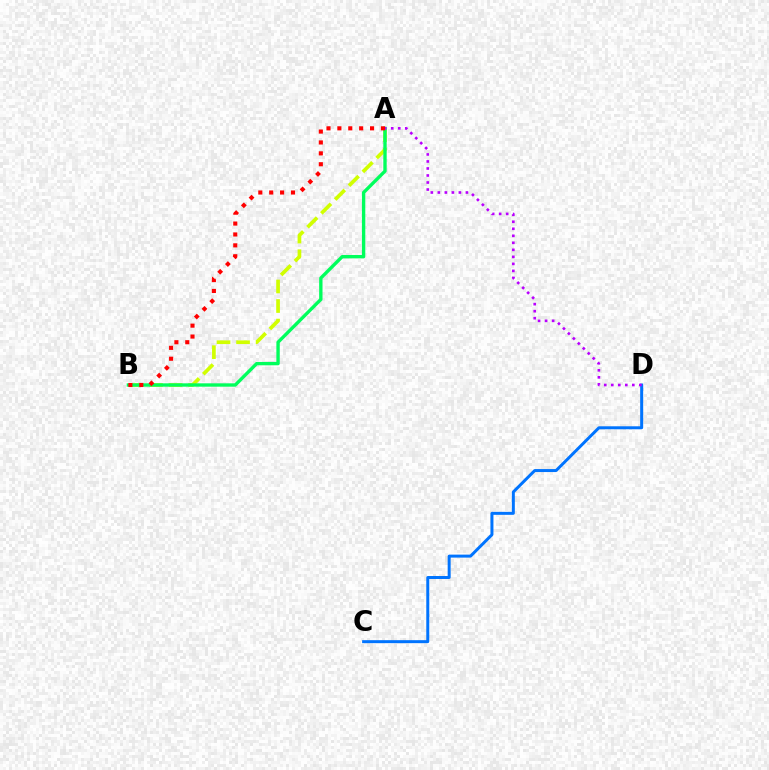{('A', 'B'): [{'color': '#d1ff00', 'line_style': 'dashed', 'thickness': 2.66}, {'color': '#00ff5c', 'line_style': 'solid', 'thickness': 2.42}, {'color': '#ff0000', 'line_style': 'dotted', 'thickness': 2.96}], ('C', 'D'): [{'color': '#0074ff', 'line_style': 'solid', 'thickness': 2.15}], ('A', 'D'): [{'color': '#b900ff', 'line_style': 'dotted', 'thickness': 1.91}]}